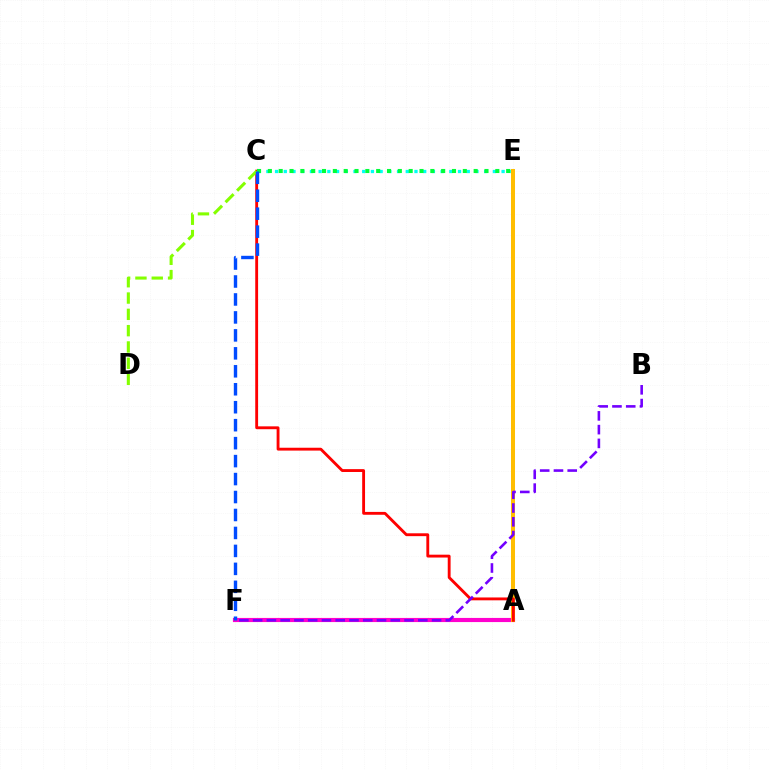{('C', 'E'): [{'color': '#00fff6', 'line_style': 'dotted', 'thickness': 2.37}, {'color': '#00ff39', 'line_style': 'dotted', 'thickness': 2.94}], ('A', 'F'): [{'color': '#ff00cf', 'line_style': 'solid', 'thickness': 2.98}], ('A', 'E'): [{'color': '#ffbd00', 'line_style': 'solid', 'thickness': 2.9}], ('A', 'C'): [{'color': '#ff0000', 'line_style': 'solid', 'thickness': 2.06}], ('C', 'D'): [{'color': '#84ff00', 'line_style': 'dashed', 'thickness': 2.22}], ('C', 'F'): [{'color': '#004bff', 'line_style': 'dashed', 'thickness': 2.44}], ('B', 'F'): [{'color': '#7200ff', 'line_style': 'dashed', 'thickness': 1.87}]}